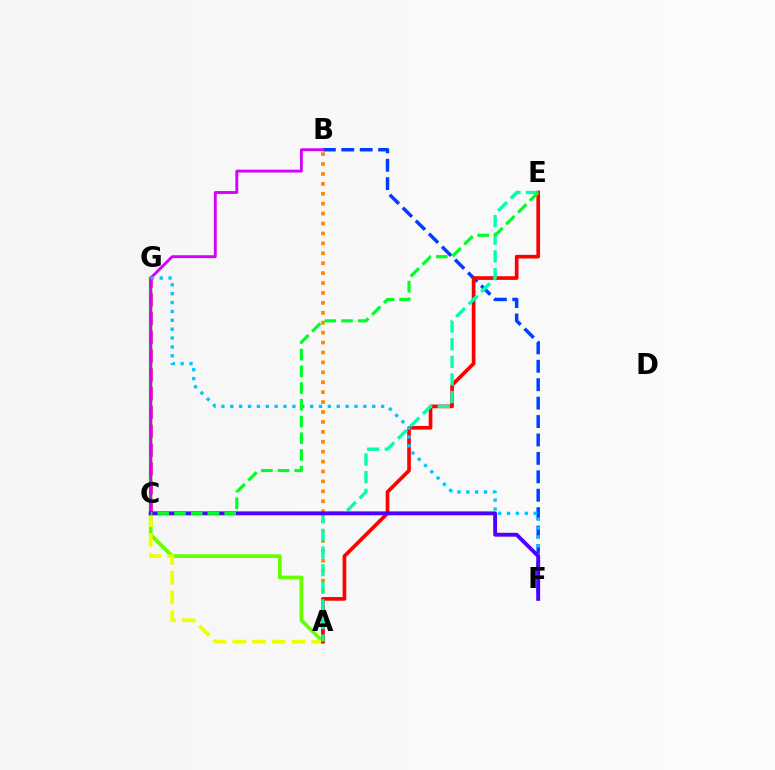{('A', 'G'): [{'color': '#66ff00', 'line_style': 'solid', 'thickness': 2.68}], ('A', 'C'): [{'color': '#eeff00', 'line_style': 'dashed', 'thickness': 2.68}], ('B', 'F'): [{'color': '#003fff', 'line_style': 'dashed', 'thickness': 2.5}], ('C', 'G'): [{'color': '#ff00a0', 'line_style': 'dashed', 'thickness': 2.55}], ('A', 'B'): [{'color': '#ff8800', 'line_style': 'dotted', 'thickness': 2.69}], ('A', 'E'): [{'color': '#ff0000', 'line_style': 'solid', 'thickness': 2.64}, {'color': '#00ffaf', 'line_style': 'dashed', 'thickness': 2.4}], ('B', 'C'): [{'color': '#d600ff', 'line_style': 'solid', 'thickness': 2.08}], ('F', 'G'): [{'color': '#00c7ff', 'line_style': 'dotted', 'thickness': 2.41}], ('C', 'F'): [{'color': '#4f00ff', 'line_style': 'solid', 'thickness': 2.79}], ('C', 'E'): [{'color': '#00ff27', 'line_style': 'dashed', 'thickness': 2.27}]}